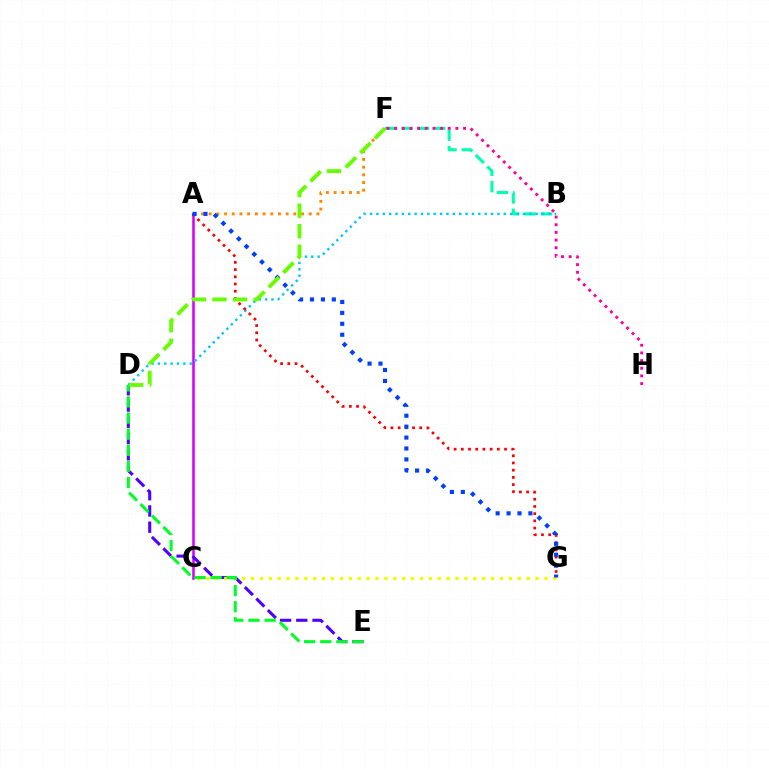{('A', 'C'): [{'color': '#d600ff', 'line_style': 'solid', 'thickness': 1.85}], ('B', 'F'): [{'color': '#00ffaf', 'line_style': 'dashed', 'thickness': 2.22}], ('B', 'D'): [{'color': '#00c7ff', 'line_style': 'dotted', 'thickness': 1.73}], ('D', 'E'): [{'color': '#4f00ff', 'line_style': 'dashed', 'thickness': 2.21}, {'color': '#00ff27', 'line_style': 'dashed', 'thickness': 2.19}], ('F', 'H'): [{'color': '#ff00a0', 'line_style': 'dotted', 'thickness': 2.08}], ('A', 'G'): [{'color': '#ff0000', 'line_style': 'dotted', 'thickness': 1.96}, {'color': '#003fff', 'line_style': 'dotted', 'thickness': 2.97}], ('C', 'G'): [{'color': '#eeff00', 'line_style': 'dotted', 'thickness': 2.42}], ('A', 'F'): [{'color': '#ff8800', 'line_style': 'dotted', 'thickness': 2.09}], ('D', 'F'): [{'color': '#66ff00', 'line_style': 'dashed', 'thickness': 2.79}]}